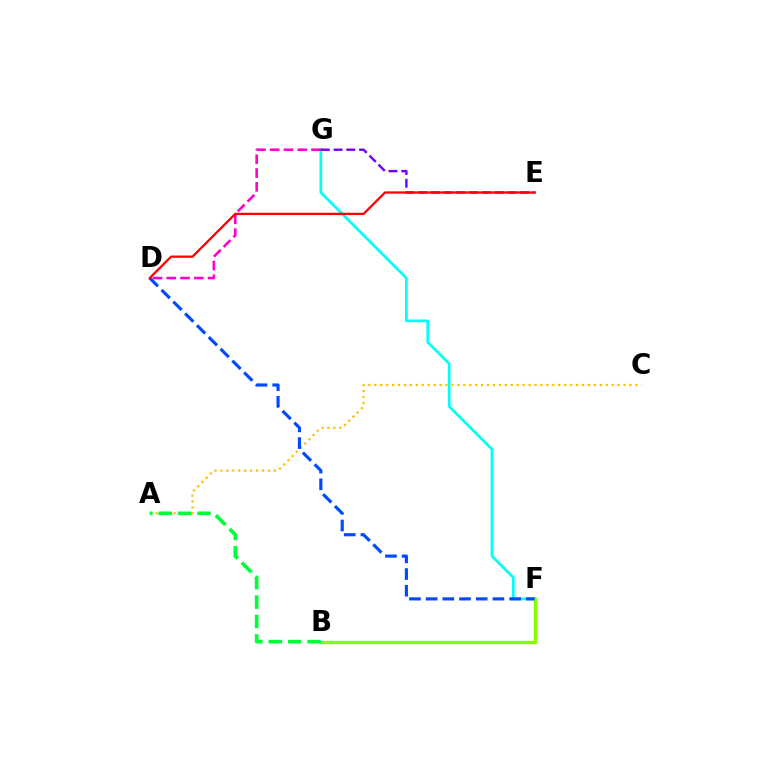{('A', 'C'): [{'color': '#ffbd00', 'line_style': 'dotted', 'thickness': 1.61}], ('F', 'G'): [{'color': '#00fff6', 'line_style': 'solid', 'thickness': 1.93}], ('B', 'F'): [{'color': '#84ff00', 'line_style': 'solid', 'thickness': 2.43}], ('D', 'G'): [{'color': '#ff00cf', 'line_style': 'dashed', 'thickness': 1.87}], ('A', 'B'): [{'color': '#00ff39', 'line_style': 'dashed', 'thickness': 2.63}], ('D', 'F'): [{'color': '#004bff', 'line_style': 'dashed', 'thickness': 2.27}], ('E', 'G'): [{'color': '#7200ff', 'line_style': 'dashed', 'thickness': 1.73}], ('D', 'E'): [{'color': '#ff0000', 'line_style': 'solid', 'thickness': 1.64}]}